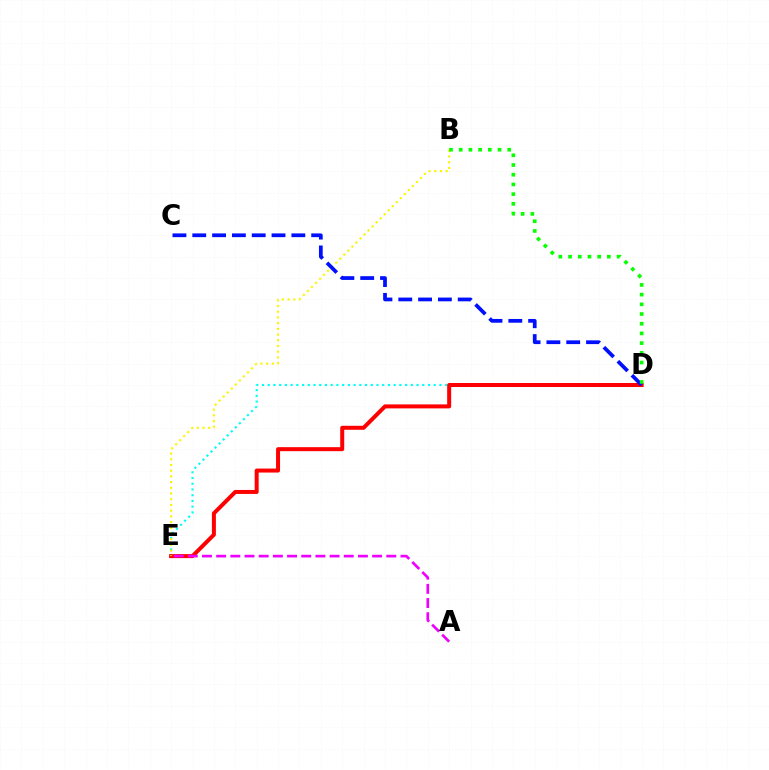{('D', 'E'): [{'color': '#00fff6', 'line_style': 'dotted', 'thickness': 1.56}, {'color': '#ff0000', 'line_style': 'solid', 'thickness': 2.87}], ('A', 'E'): [{'color': '#ee00ff', 'line_style': 'dashed', 'thickness': 1.93}], ('B', 'E'): [{'color': '#fcf500', 'line_style': 'dotted', 'thickness': 1.55}], ('C', 'D'): [{'color': '#0010ff', 'line_style': 'dashed', 'thickness': 2.69}], ('B', 'D'): [{'color': '#08ff00', 'line_style': 'dotted', 'thickness': 2.64}]}